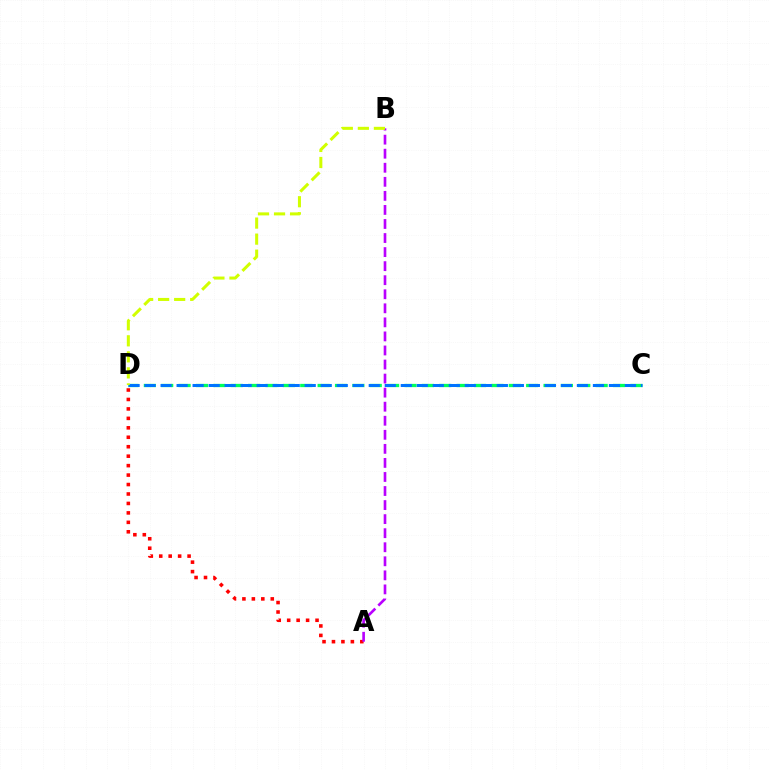{('A', 'D'): [{'color': '#ff0000', 'line_style': 'dotted', 'thickness': 2.57}], ('A', 'B'): [{'color': '#b900ff', 'line_style': 'dashed', 'thickness': 1.91}], ('C', 'D'): [{'color': '#00ff5c', 'line_style': 'dashed', 'thickness': 2.36}, {'color': '#0074ff', 'line_style': 'dashed', 'thickness': 2.18}], ('B', 'D'): [{'color': '#d1ff00', 'line_style': 'dashed', 'thickness': 2.18}]}